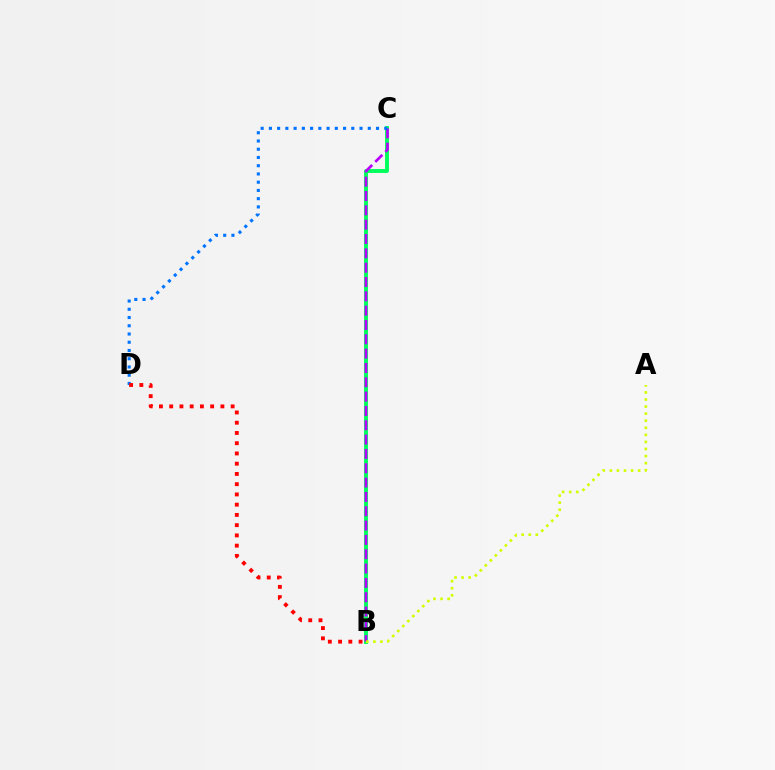{('B', 'C'): [{'color': '#00ff5c', 'line_style': 'solid', 'thickness': 2.82}, {'color': '#b900ff', 'line_style': 'dashed', 'thickness': 1.95}], ('A', 'B'): [{'color': '#d1ff00', 'line_style': 'dotted', 'thickness': 1.92}], ('C', 'D'): [{'color': '#0074ff', 'line_style': 'dotted', 'thickness': 2.24}], ('B', 'D'): [{'color': '#ff0000', 'line_style': 'dotted', 'thickness': 2.78}]}